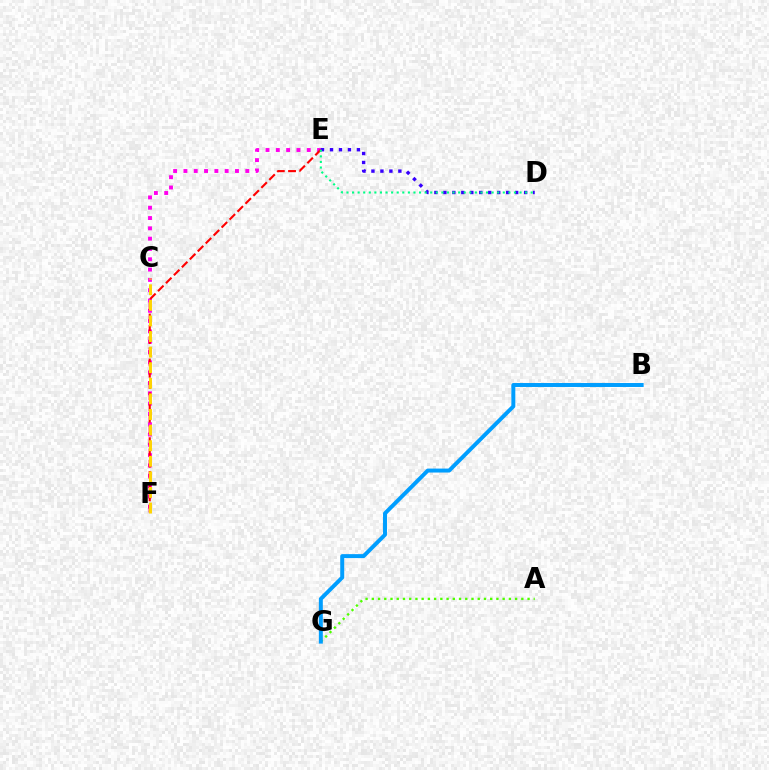{('E', 'F'): [{'color': '#ff00ed', 'line_style': 'dotted', 'thickness': 2.8}, {'color': '#ff0000', 'line_style': 'dashed', 'thickness': 1.53}], ('A', 'G'): [{'color': '#4fff00', 'line_style': 'dotted', 'thickness': 1.69}], ('D', 'E'): [{'color': '#3700ff', 'line_style': 'dotted', 'thickness': 2.44}, {'color': '#00ff86', 'line_style': 'dotted', 'thickness': 1.52}], ('B', 'G'): [{'color': '#009eff', 'line_style': 'solid', 'thickness': 2.85}], ('C', 'F'): [{'color': '#ffd500', 'line_style': 'dashed', 'thickness': 2.12}]}